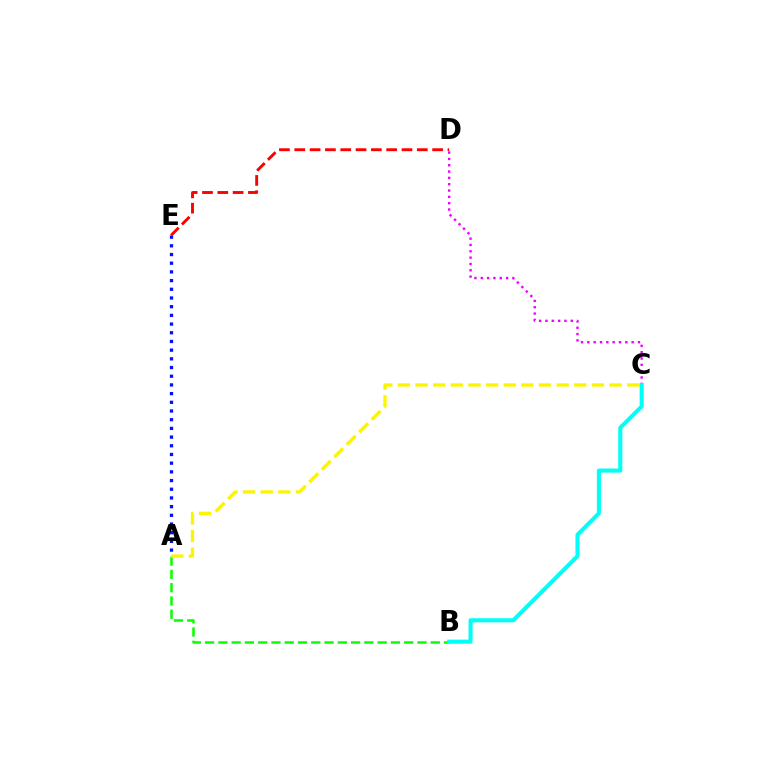{('A', 'E'): [{'color': '#0010ff', 'line_style': 'dotted', 'thickness': 2.36}], ('C', 'D'): [{'color': '#ee00ff', 'line_style': 'dotted', 'thickness': 1.72}], ('A', 'B'): [{'color': '#08ff00', 'line_style': 'dashed', 'thickness': 1.8}], ('D', 'E'): [{'color': '#ff0000', 'line_style': 'dashed', 'thickness': 2.08}], ('A', 'C'): [{'color': '#fcf500', 'line_style': 'dashed', 'thickness': 2.4}], ('B', 'C'): [{'color': '#00fff6', 'line_style': 'solid', 'thickness': 2.93}]}